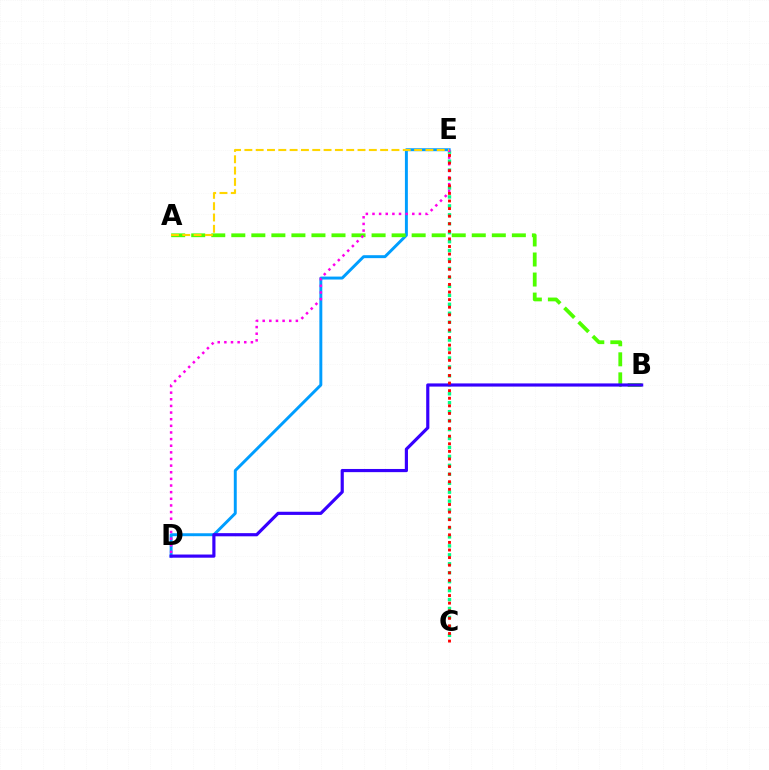{('C', 'E'): [{'color': '#00ff86', 'line_style': 'dotted', 'thickness': 2.43}, {'color': '#ff0000', 'line_style': 'dotted', 'thickness': 2.06}], ('D', 'E'): [{'color': '#009eff', 'line_style': 'solid', 'thickness': 2.12}, {'color': '#ff00ed', 'line_style': 'dotted', 'thickness': 1.8}], ('A', 'B'): [{'color': '#4fff00', 'line_style': 'dashed', 'thickness': 2.72}], ('A', 'E'): [{'color': '#ffd500', 'line_style': 'dashed', 'thickness': 1.54}], ('B', 'D'): [{'color': '#3700ff', 'line_style': 'solid', 'thickness': 2.28}]}